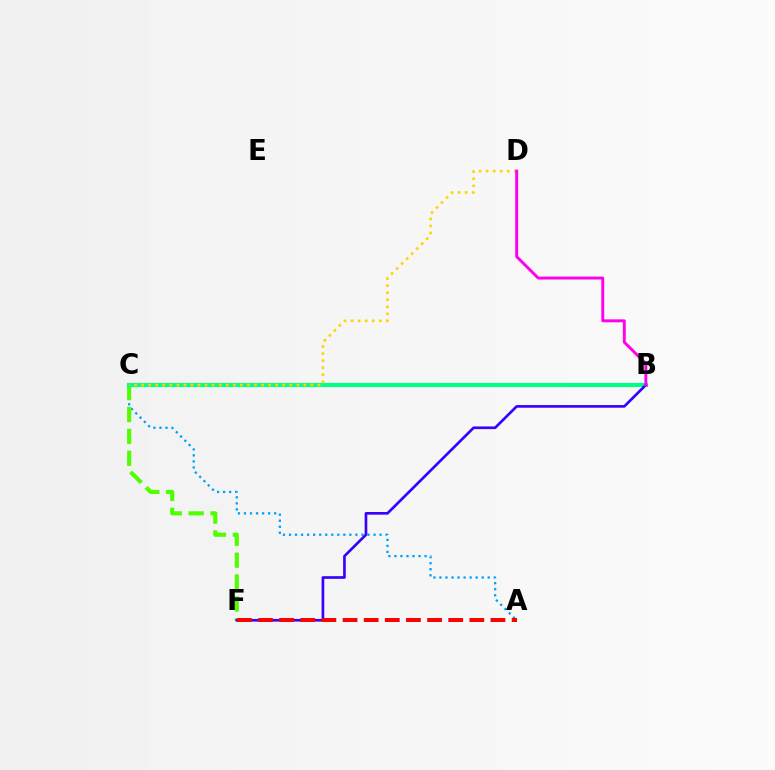{('A', 'C'): [{'color': '#009eff', 'line_style': 'dotted', 'thickness': 1.64}], ('C', 'F'): [{'color': '#4fff00', 'line_style': 'dashed', 'thickness': 2.97}], ('B', 'C'): [{'color': '#00ff86', 'line_style': 'solid', 'thickness': 2.97}], ('C', 'D'): [{'color': '#ffd500', 'line_style': 'dotted', 'thickness': 1.92}], ('B', 'F'): [{'color': '#3700ff', 'line_style': 'solid', 'thickness': 1.92}], ('A', 'F'): [{'color': '#ff0000', 'line_style': 'dashed', 'thickness': 2.87}], ('B', 'D'): [{'color': '#ff00ed', 'line_style': 'solid', 'thickness': 2.11}]}